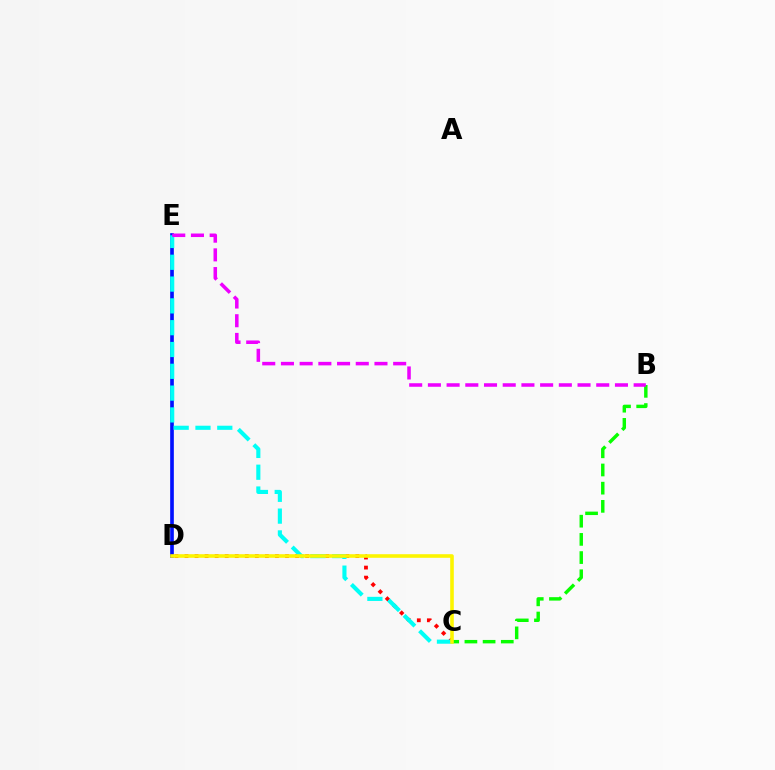{('C', 'D'): [{'color': '#ff0000', 'line_style': 'dotted', 'thickness': 2.73}, {'color': '#fcf500', 'line_style': 'solid', 'thickness': 2.59}], ('D', 'E'): [{'color': '#0010ff', 'line_style': 'solid', 'thickness': 2.64}], ('B', 'C'): [{'color': '#08ff00', 'line_style': 'dashed', 'thickness': 2.47}], ('C', 'E'): [{'color': '#00fff6', 'line_style': 'dashed', 'thickness': 2.96}], ('B', 'E'): [{'color': '#ee00ff', 'line_style': 'dashed', 'thickness': 2.54}]}